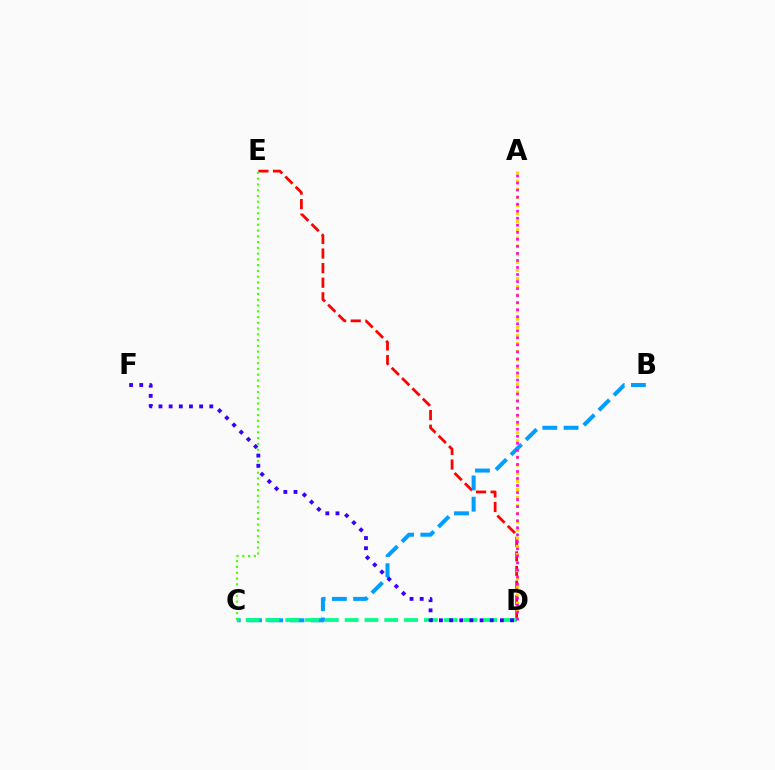{('D', 'E'): [{'color': '#ff0000', 'line_style': 'dashed', 'thickness': 1.98}], ('C', 'E'): [{'color': '#4fff00', 'line_style': 'dotted', 'thickness': 1.57}], ('A', 'D'): [{'color': '#ffd500', 'line_style': 'dotted', 'thickness': 2.2}, {'color': '#ff00ed', 'line_style': 'dotted', 'thickness': 1.91}], ('B', 'C'): [{'color': '#009eff', 'line_style': 'dashed', 'thickness': 2.89}], ('C', 'D'): [{'color': '#00ff86', 'line_style': 'dashed', 'thickness': 2.69}], ('D', 'F'): [{'color': '#3700ff', 'line_style': 'dotted', 'thickness': 2.76}]}